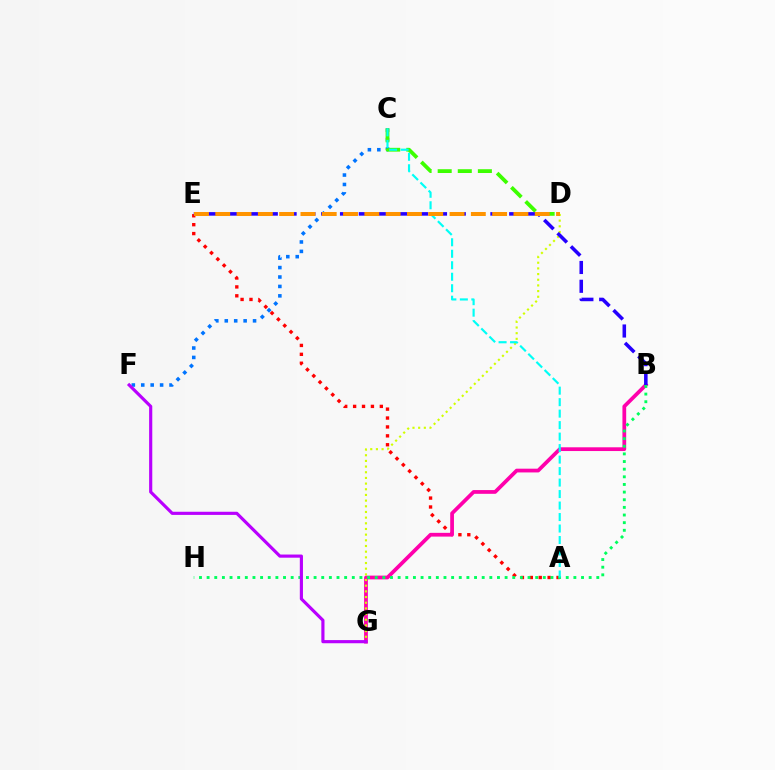{('C', 'F'): [{'color': '#0074ff', 'line_style': 'dotted', 'thickness': 2.56}], ('A', 'E'): [{'color': '#ff0000', 'line_style': 'dotted', 'thickness': 2.42}], ('C', 'D'): [{'color': '#3dff00', 'line_style': 'dashed', 'thickness': 2.73}], ('B', 'G'): [{'color': '#ff00ac', 'line_style': 'solid', 'thickness': 2.7}], ('B', 'H'): [{'color': '#00ff5c', 'line_style': 'dotted', 'thickness': 2.08}], ('D', 'G'): [{'color': '#d1ff00', 'line_style': 'dotted', 'thickness': 1.54}], ('A', 'C'): [{'color': '#00fff6', 'line_style': 'dashed', 'thickness': 1.56}], ('F', 'G'): [{'color': '#b900ff', 'line_style': 'solid', 'thickness': 2.27}], ('B', 'E'): [{'color': '#2500ff', 'line_style': 'dashed', 'thickness': 2.55}], ('D', 'E'): [{'color': '#ff9400', 'line_style': 'dashed', 'thickness': 2.89}]}